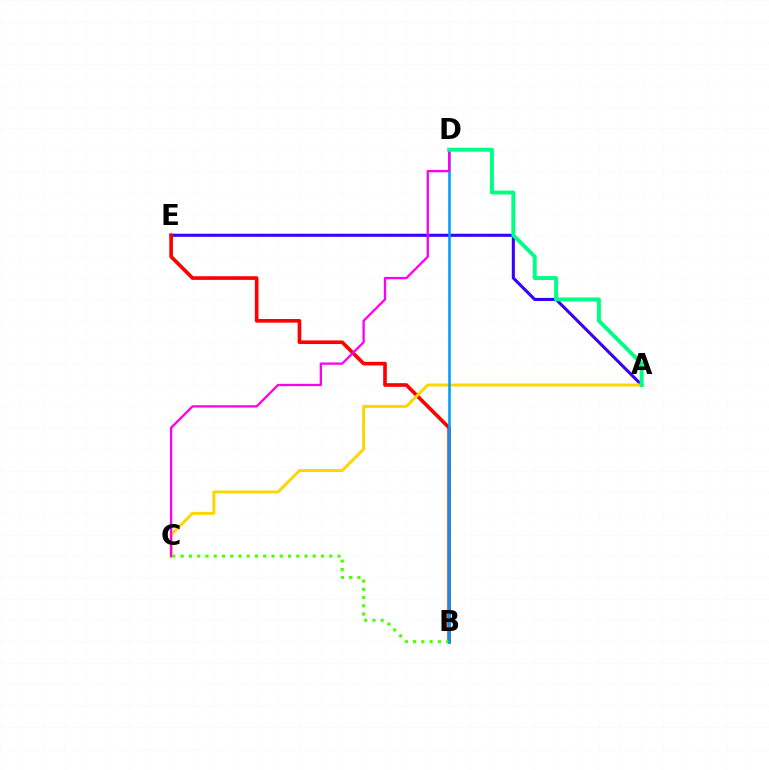{('A', 'E'): [{'color': '#3700ff', 'line_style': 'solid', 'thickness': 2.22}], ('B', 'E'): [{'color': '#ff0000', 'line_style': 'solid', 'thickness': 2.62}], ('A', 'C'): [{'color': '#ffd500', 'line_style': 'solid', 'thickness': 2.12}], ('B', 'C'): [{'color': '#4fff00', 'line_style': 'dotted', 'thickness': 2.24}], ('B', 'D'): [{'color': '#009eff', 'line_style': 'solid', 'thickness': 1.87}], ('C', 'D'): [{'color': '#ff00ed', 'line_style': 'solid', 'thickness': 1.66}], ('A', 'D'): [{'color': '#00ff86', 'line_style': 'solid', 'thickness': 2.84}]}